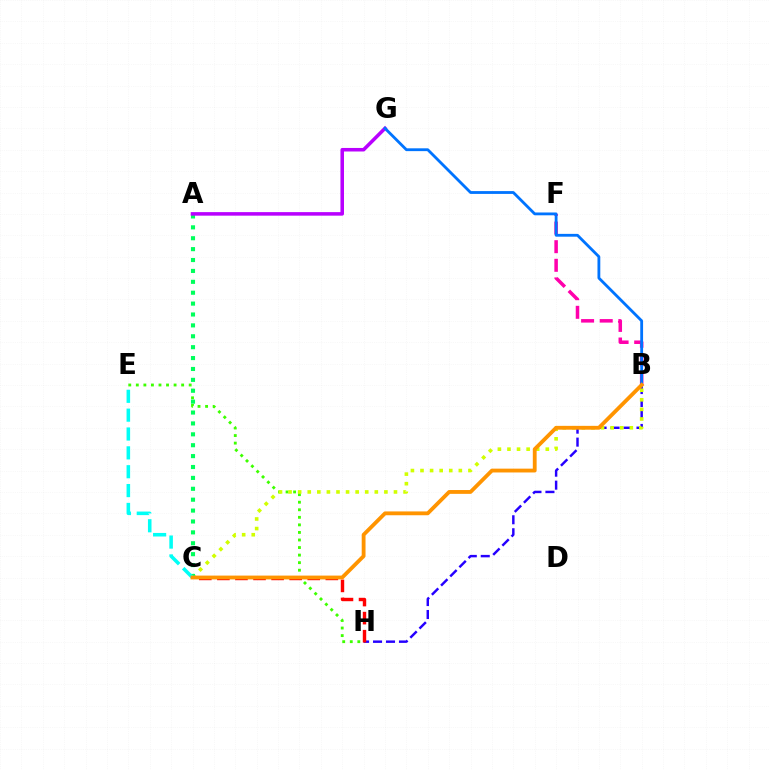{('E', 'H'): [{'color': '#3dff00', 'line_style': 'dotted', 'thickness': 2.05}], ('B', 'H'): [{'color': '#2500ff', 'line_style': 'dashed', 'thickness': 1.76}], ('B', 'C'): [{'color': '#d1ff00', 'line_style': 'dotted', 'thickness': 2.6}, {'color': '#ff9400', 'line_style': 'solid', 'thickness': 2.75}], ('B', 'F'): [{'color': '#ff00ac', 'line_style': 'dashed', 'thickness': 2.53}], ('A', 'C'): [{'color': '#00ff5c', 'line_style': 'dotted', 'thickness': 2.96}], ('C', 'H'): [{'color': '#ff0000', 'line_style': 'dashed', 'thickness': 2.46}], ('A', 'G'): [{'color': '#b900ff', 'line_style': 'solid', 'thickness': 2.55}], ('B', 'G'): [{'color': '#0074ff', 'line_style': 'solid', 'thickness': 2.03}], ('C', 'E'): [{'color': '#00fff6', 'line_style': 'dashed', 'thickness': 2.56}]}